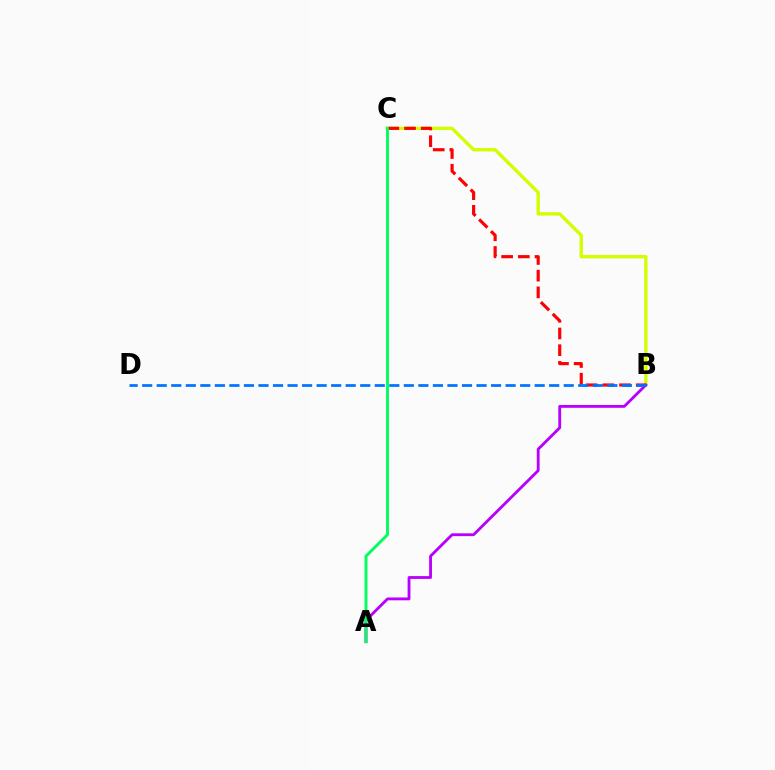{('B', 'C'): [{'color': '#d1ff00', 'line_style': 'solid', 'thickness': 2.42}, {'color': '#ff0000', 'line_style': 'dashed', 'thickness': 2.27}], ('A', 'B'): [{'color': '#b900ff', 'line_style': 'solid', 'thickness': 2.04}], ('B', 'D'): [{'color': '#0074ff', 'line_style': 'dashed', 'thickness': 1.97}], ('A', 'C'): [{'color': '#00ff5c', 'line_style': 'solid', 'thickness': 2.1}]}